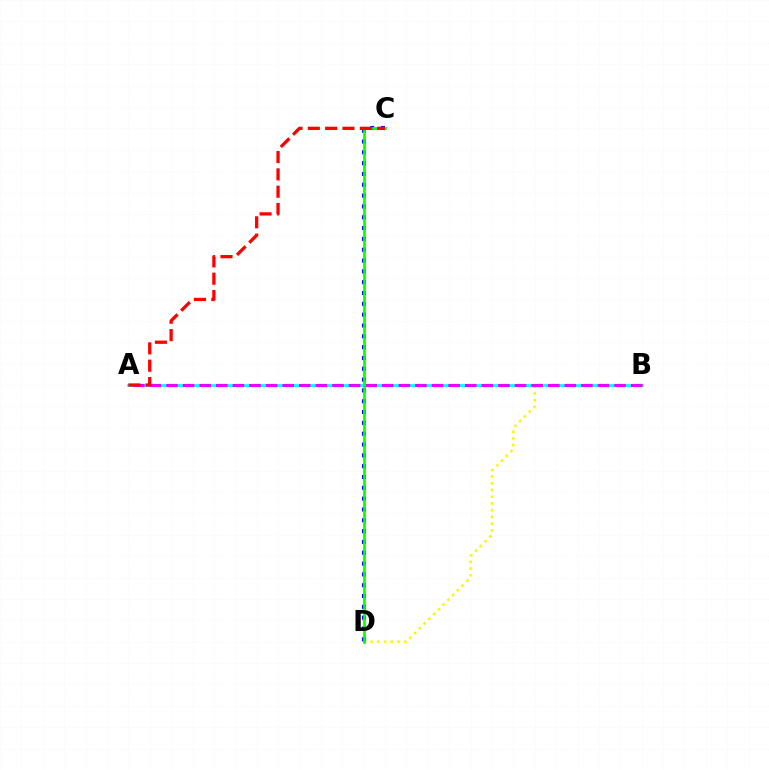{('B', 'D'): [{'color': '#fcf500', 'line_style': 'dotted', 'thickness': 1.83}], ('A', 'B'): [{'color': '#00fff6', 'line_style': 'solid', 'thickness': 1.99}, {'color': '#ee00ff', 'line_style': 'dashed', 'thickness': 2.25}], ('C', 'D'): [{'color': '#0010ff', 'line_style': 'dotted', 'thickness': 2.94}, {'color': '#08ff00', 'line_style': 'solid', 'thickness': 1.93}], ('A', 'C'): [{'color': '#ff0000', 'line_style': 'dashed', 'thickness': 2.35}]}